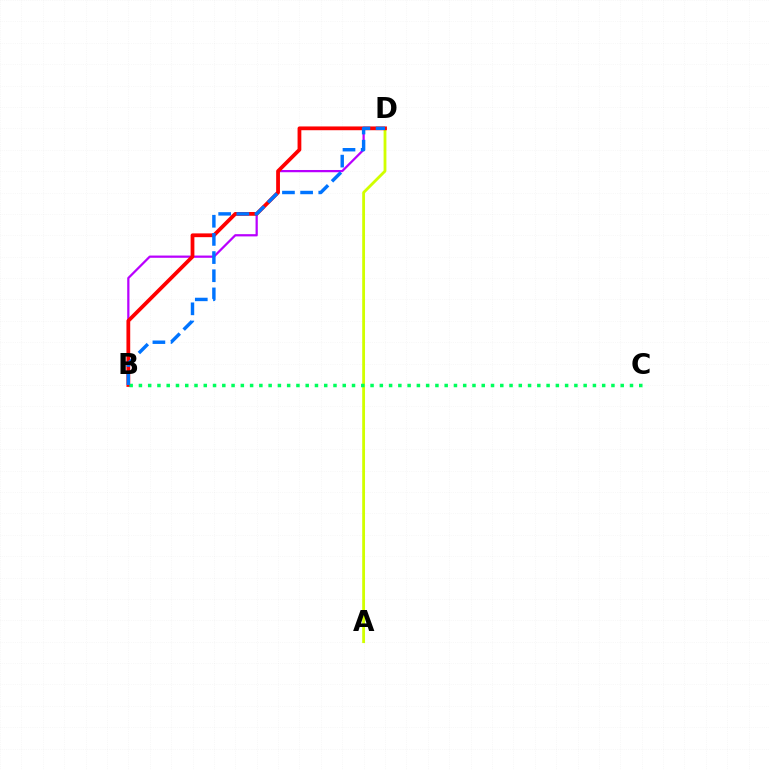{('B', 'D'): [{'color': '#b900ff', 'line_style': 'solid', 'thickness': 1.61}, {'color': '#ff0000', 'line_style': 'solid', 'thickness': 2.72}, {'color': '#0074ff', 'line_style': 'dashed', 'thickness': 2.47}], ('A', 'D'): [{'color': '#d1ff00', 'line_style': 'solid', 'thickness': 2.03}], ('B', 'C'): [{'color': '#00ff5c', 'line_style': 'dotted', 'thickness': 2.52}]}